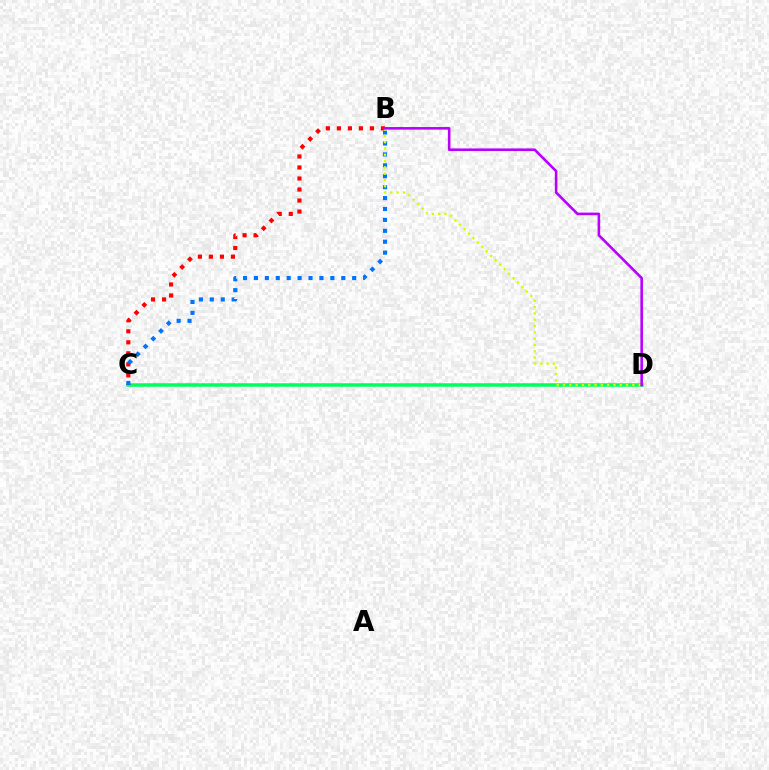{('C', 'D'): [{'color': '#00ff5c', 'line_style': 'solid', 'thickness': 2.53}], ('B', 'C'): [{'color': '#ff0000', 'line_style': 'dotted', 'thickness': 2.99}, {'color': '#0074ff', 'line_style': 'dotted', 'thickness': 2.97}], ('B', 'D'): [{'color': '#d1ff00', 'line_style': 'dotted', 'thickness': 1.71}, {'color': '#b900ff', 'line_style': 'solid', 'thickness': 1.87}]}